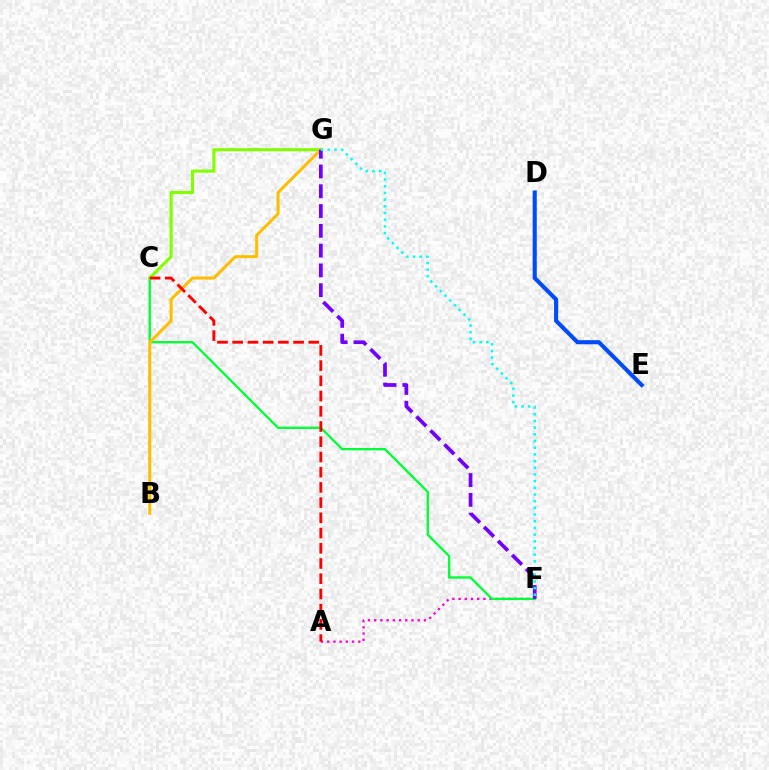{('A', 'F'): [{'color': '#ff00cf', 'line_style': 'dotted', 'thickness': 1.69}], ('C', 'F'): [{'color': '#00ff39', 'line_style': 'solid', 'thickness': 1.68}], ('C', 'G'): [{'color': '#84ff00', 'line_style': 'solid', 'thickness': 2.27}], ('B', 'G'): [{'color': '#ffbd00', 'line_style': 'solid', 'thickness': 2.17}], ('F', 'G'): [{'color': '#7200ff', 'line_style': 'dashed', 'thickness': 2.69}, {'color': '#00fff6', 'line_style': 'dotted', 'thickness': 1.82}], ('A', 'C'): [{'color': '#ff0000', 'line_style': 'dashed', 'thickness': 2.07}], ('D', 'E'): [{'color': '#004bff', 'line_style': 'solid', 'thickness': 2.96}]}